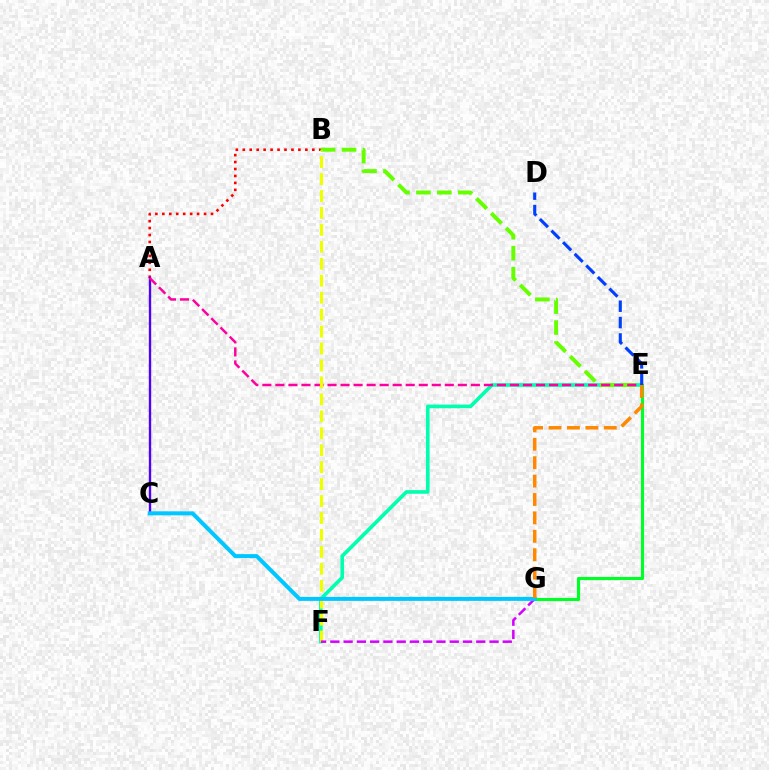{('A', 'B'): [{'color': '#ff0000', 'line_style': 'dotted', 'thickness': 1.89}], ('E', 'F'): [{'color': '#00ffaf', 'line_style': 'solid', 'thickness': 2.61}], ('B', 'E'): [{'color': '#66ff00', 'line_style': 'dashed', 'thickness': 2.84}], ('A', 'C'): [{'color': '#4f00ff', 'line_style': 'solid', 'thickness': 1.7}], ('E', 'G'): [{'color': '#00ff27', 'line_style': 'solid', 'thickness': 2.25}, {'color': '#ff8800', 'line_style': 'dashed', 'thickness': 2.5}], ('A', 'E'): [{'color': '#ff00a0', 'line_style': 'dashed', 'thickness': 1.77}], ('B', 'F'): [{'color': '#eeff00', 'line_style': 'dashed', 'thickness': 2.3}], ('D', 'E'): [{'color': '#003fff', 'line_style': 'dashed', 'thickness': 2.23}], ('F', 'G'): [{'color': '#d600ff', 'line_style': 'dashed', 'thickness': 1.8}], ('C', 'G'): [{'color': '#00c7ff', 'line_style': 'solid', 'thickness': 2.88}]}